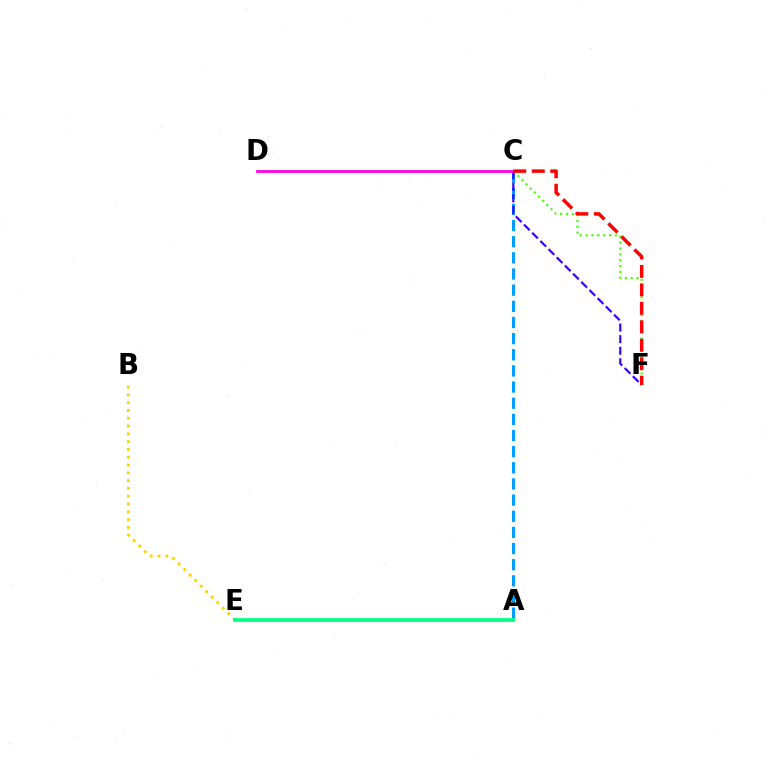{('A', 'C'): [{'color': '#009eff', 'line_style': 'dashed', 'thickness': 2.19}], ('B', 'E'): [{'color': '#ffd500', 'line_style': 'dotted', 'thickness': 2.12}], ('C', 'F'): [{'color': '#4fff00', 'line_style': 'dotted', 'thickness': 1.59}, {'color': '#3700ff', 'line_style': 'dashed', 'thickness': 1.57}, {'color': '#ff0000', 'line_style': 'dashed', 'thickness': 2.51}], ('C', 'D'): [{'color': '#ff00ed', 'line_style': 'solid', 'thickness': 2.01}], ('A', 'E'): [{'color': '#00ff86', 'line_style': 'solid', 'thickness': 2.66}]}